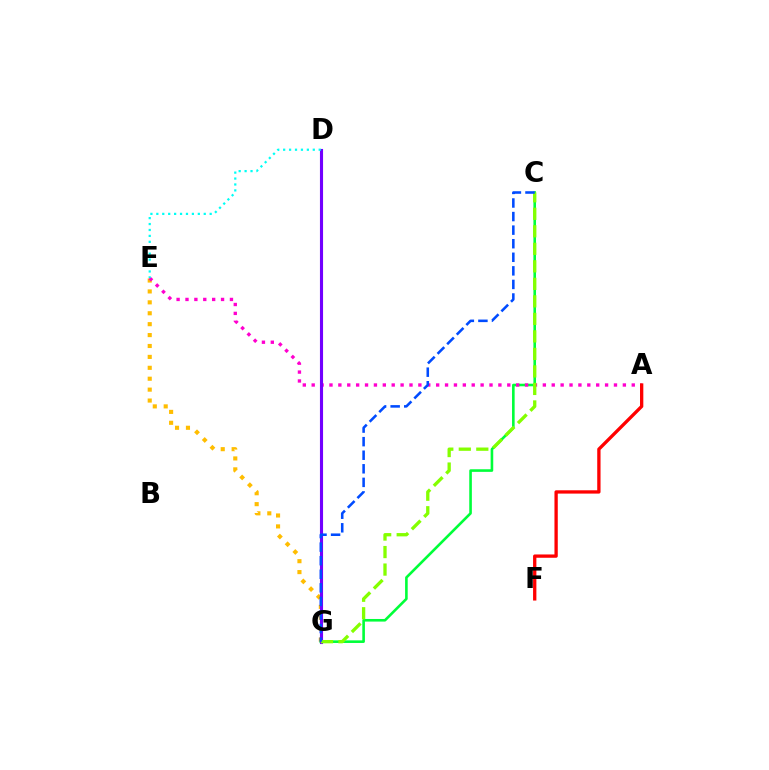{('E', 'G'): [{'color': '#ffbd00', 'line_style': 'dotted', 'thickness': 2.96}], ('C', 'G'): [{'color': '#00ff39', 'line_style': 'solid', 'thickness': 1.88}, {'color': '#84ff00', 'line_style': 'dashed', 'thickness': 2.38}, {'color': '#004bff', 'line_style': 'dashed', 'thickness': 1.84}], ('A', 'E'): [{'color': '#ff00cf', 'line_style': 'dotted', 'thickness': 2.42}], ('D', 'G'): [{'color': '#7200ff', 'line_style': 'solid', 'thickness': 2.24}], ('D', 'E'): [{'color': '#00fff6', 'line_style': 'dotted', 'thickness': 1.61}], ('A', 'F'): [{'color': '#ff0000', 'line_style': 'solid', 'thickness': 2.38}]}